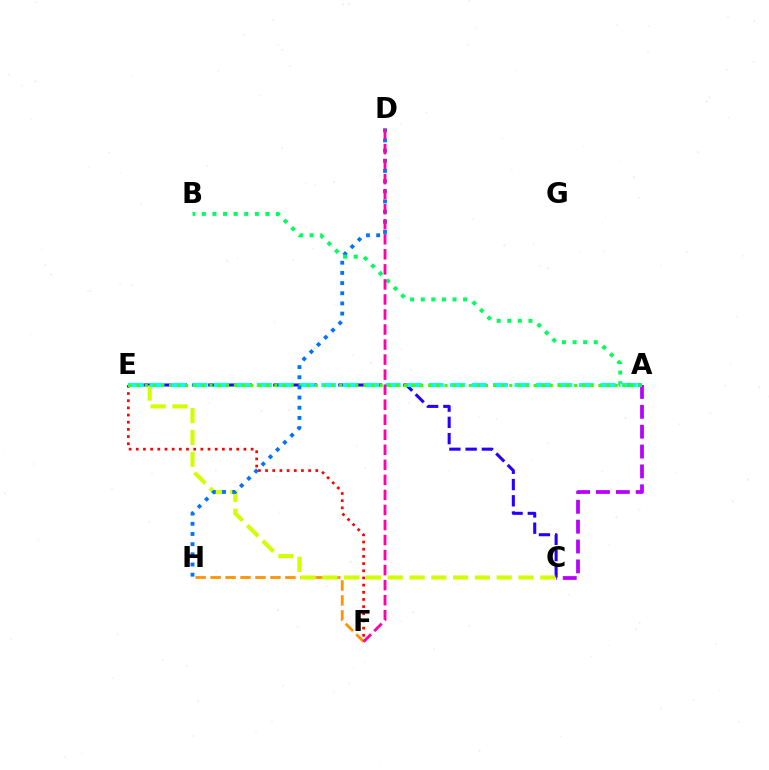{('E', 'F'): [{'color': '#ff0000', 'line_style': 'dotted', 'thickness': 1.95}], ('A', 'C'): [{'color': '#b900ff', 'line_style': 'dashed', 'thickness': 2.7}], ('C', 'E'): [{'color': '#2500ff', 'line_style': 'dashed', 'thickness': 2.21}, {'color': '#d1ff00', 'line_style': 'dashed', 'thickness': 2.96}], ('F', 'H'): [{'color': '#ff9400', 'line_style': 'dashed', 'thickness': 2.03}], ('A', 'E'): [{'color': '#00fff6', 'line_style': 'dashed', 'thickness': 2.92}, {'color': '#3dff00', 'line_style': 'dotted', 'thickness': 2.2}], ('D', 'H'): [{'color': '#0074ff', 'line_style': 'dotted', 'thickness': 2.76}], ('A', 'B'): [{'color': '#00ff5c', 'line_style': 'dotted', 'thickness': 2.88}], ('D', 'F'): [{'color': '#ff00ac', 'line_style': 'dashed', 'thickness': 2.04}]}